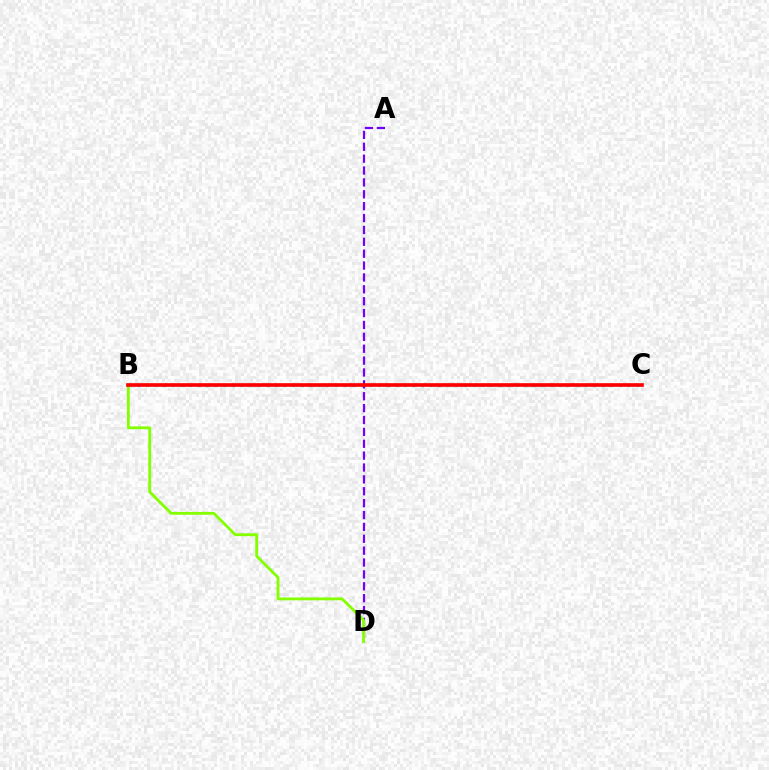{('B', 'C'): [{'color': '#00fff6', 'line_style': 'dotted', 'thickness': 2.34}, {'color': '#ff0000', 'line_style': 'solid', 'thickness': 2.63}], ('A', 'D'): [{'color': '#7200ff', 'line_style': 'dashed', 'thickness': 1.61}], ('B', 'D'): [{'color': '#84ff00', 'line_style': 'solid', 'thickness': 2.03}]}